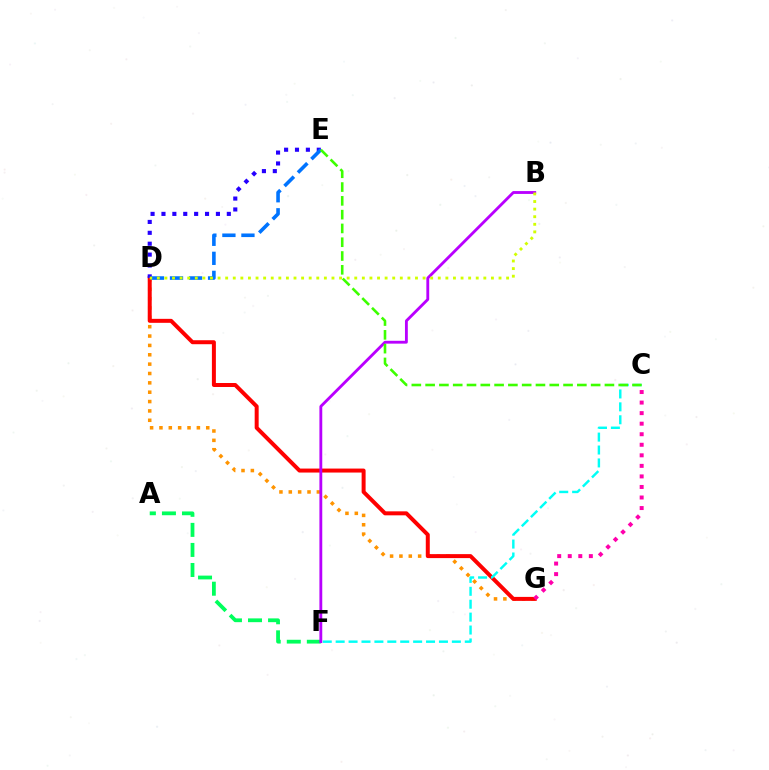{('A', 'F'): [{'color': '#00ff5c', 'line_style': 'dashed', 'thickness': 2.72}], ('D', 'G'): [{'color': '#ff9400', 'line_style': 'dotted', 'thickness': 2.54}, {'color': '#ff0000', 'line_style': 'solid', 'thickness': 2.87}], ('D', 'E'): [{'color': '#2500ff', 'line_style': 'dotted', 'thickness': 2.96}, {'color': '#0074ff', 'line_style': 'dashed', 'thickness': 2.59}], ('B', 'F'): [{'color': '#b900ff', 'line_style': 'solid', 'thickness': 2.04}], ('C', 'F'): [{'color': '#00fff6', 'line_style': 'dashed', 'thickness': 1.75}], ('C', 'E'): [{'color': '#3dff00', 'line_style': 'dashed', 'thickness': 1.87}], ('C', 'G'): [{'color': '#ff00ac', 'line_style': 'dotted', 'thickness': 2.87}], ('B', 'D'): [{'color': '#d1ff00', 'line_style': 'dotted', 'thickness': 2.06}]}